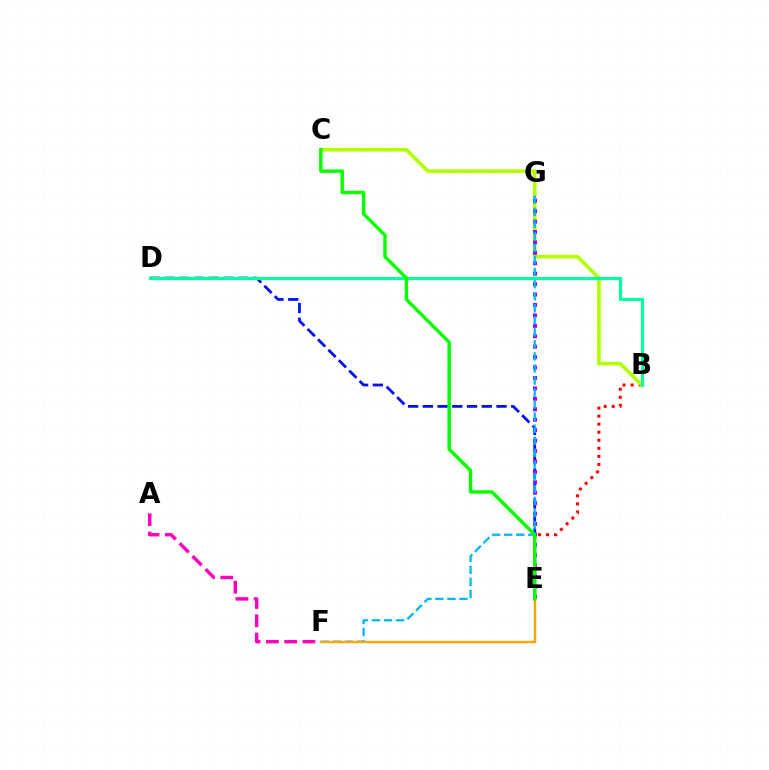{('B', 'E'): [{'color': '#ff0000', 'line_style': 'dotted', 'thickness': 2.19}], ('D', 'E'): [{'color': '#0010ff', 'line_style': 'dashed', 'thickness': 2.0}], ('B', 'C'): [{'color': '#b3ff00', 'line_style': 'solid', 'thickness': 2.62}], ('E', 'G'): [{'color': '#9b00ff', 'line_style': 'dotted', 'thickness': 2.83}], ('B', 'D'): [{'color': '#00ff9d', 'line_style': 'solid', 'thickness': 2.28}], ('F', 'G'): [{'color': '#00b5ff', 'line_style': 'dashed', 'thickness': 1.64}], ('E', 'F'): [{'color': '#ffa500', 'line_style': 'solid', 'thickness': 1.74}], ('A', 'F'): [{'color': '#ff00bd', 'line_style': 'dashed', 'thickness': 2.49}], ('C', 'E'): [{'color': '#08ff00', 'line_style': 'solid', 'thickness': 2.47}]}